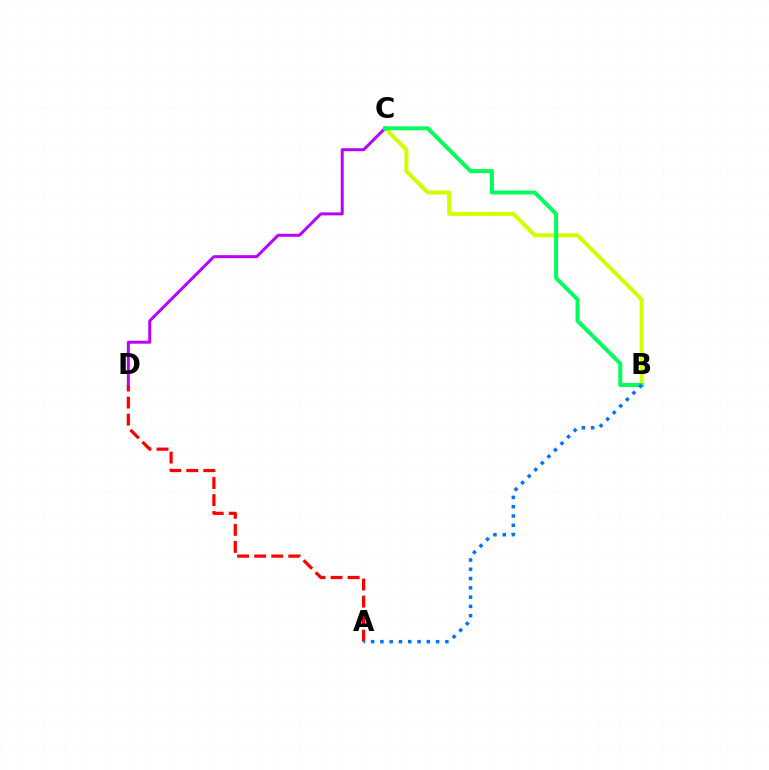{('A', 'D'): [{'color': '#ff0000', 'line_style': 'dashed', 'thickness': 2.32}], ('B', 'C'): [{'color': '#d1ff00', 'line_style': 'solid', 'thickness': 2.89}, {'color': '#00ff5c', 'line_style': 'solid', 'thickness': 2.86}], ('C', 'D'): [{'color': '#b900ff', 'line_style': 'solid', 'thickness': 2.15}], ('A', 'B'): [{'color': '#0074ff', 'line_style': 'dotted', 'thickness': 2.52}]}